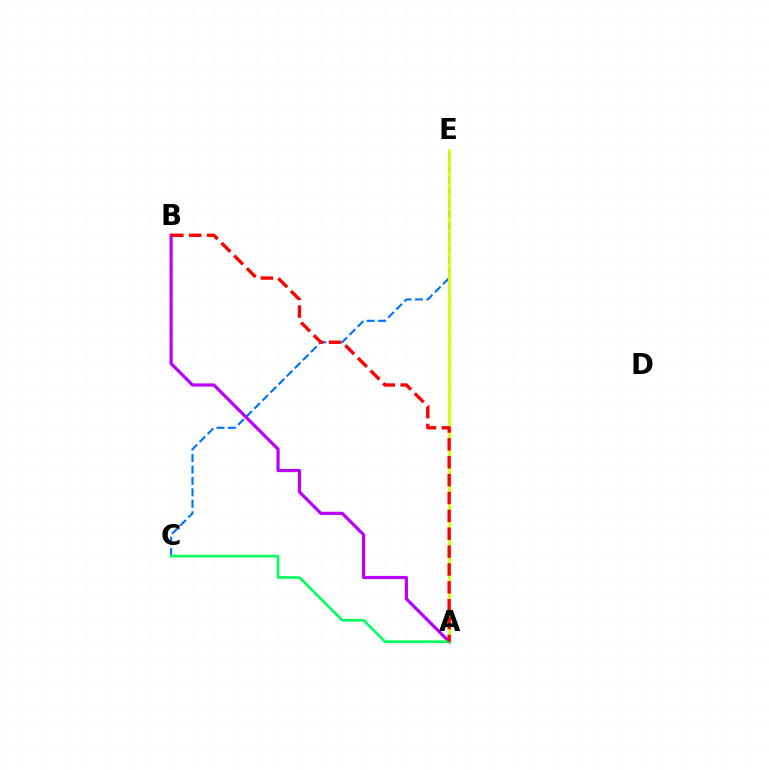{('C', 'E'): [{'color': '#0074ff', 'line_style': 'dashed', 'thickness': 1.55}], ('A', 'E'): [{'color': '#d1ff00', 'line_style': 'solid', 'thickness': 1.95}], ('A', 'B'): [{'color': '#b900ff', 'line_style': 'solid', 'thickness': 2.28}, {'color': '#ff0000', 'line_style': 'dashed', 'thickness': 2.43}], ('A', 'C'): [{'color': '#00ff5c', 'line_style': 'solid', 'thickness': 1.89}]}